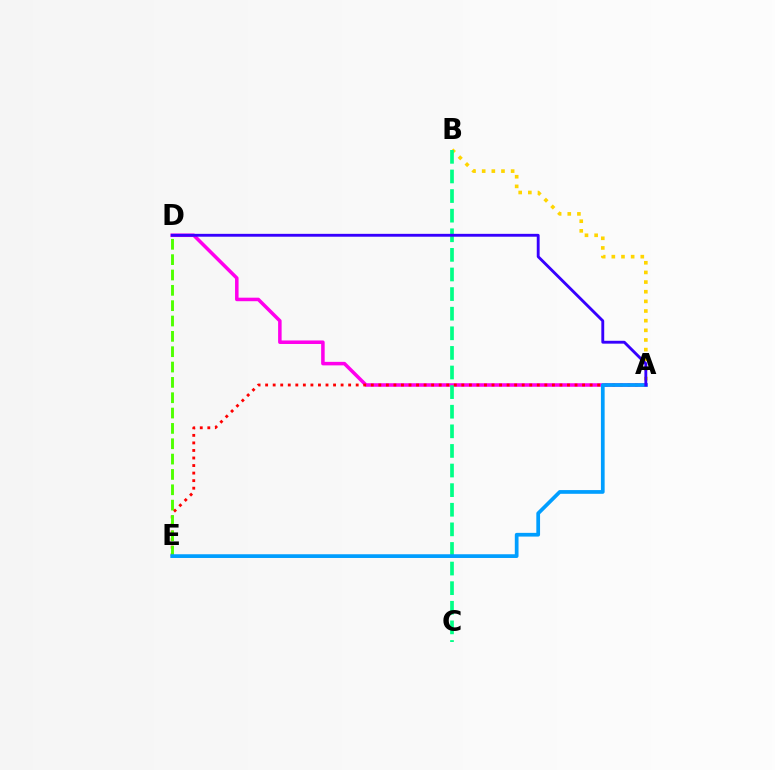{('A', 'D'): [{'color': '#ff00ed', 'line_style': 'solid', 'thickness': 2.54}, {'color': '#3700ff', 'line_style': 'solid', 'thickness': 2.06}], ('A', 'B'): [{'color': '#ffd500', 'line_style': 'dotted', 'thickness': 2.62}], ('B', 'C'): [{'color': '#00ff86', 'line_style': 'dashed', 'thickness': 2.66}], ('A', 'E'): [{'color': '#ff0000', 'line_style': 'dotted', 'thickness': 2.05}, {'color': '#009eff', 'line_style': 'solid', 'thickness': 2.68}], ('D', 'E'): [{'color': '#4fff00', 'line_style': 'dashed', 'thickness': 2.08}]}